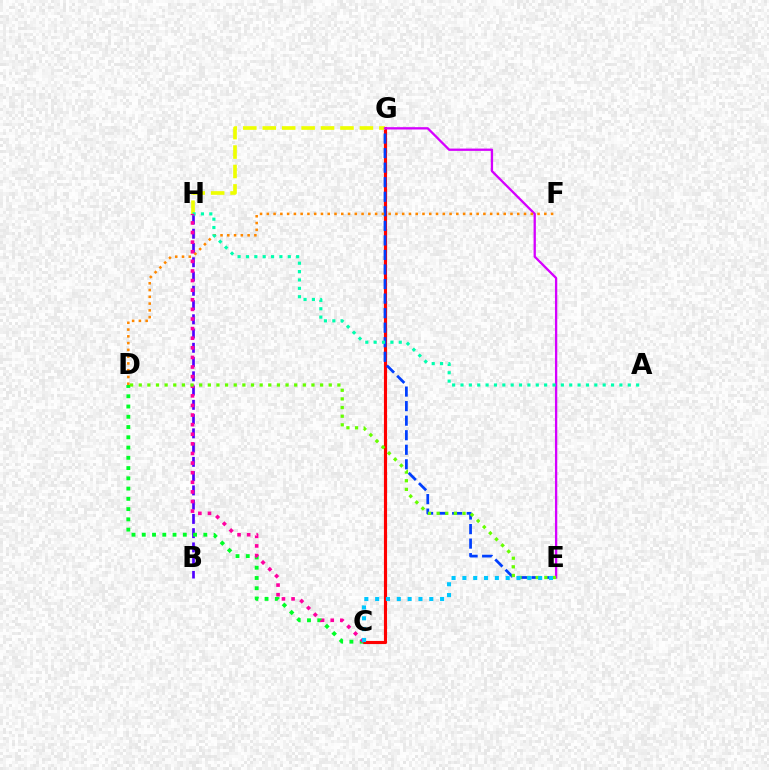{('C', 'G'): [{'color': '#ff0000', 'line_style': 'solid', 'thickness': 2.26}], ('B', 'H'): [{'color': '#4f00ff', 'line_style': 'dashed', 'thickness': 1.94}], ('E', 'G'): [{'color': '#003fff', 'line_style': 'dashed', 'thickness': 1.98}, {'color': '#d600ff', 'line_style': 'solid', 'thickness': 1.66}], ('G', 'H'): [{'color': '#eeff00', 'line_style': 'dashed', 'thickness': 2.64}], ('D', 'F'): [{'color': '#ff8800', 'line_style': 'dotted', 'thickness': 1.84}], ('C', 'D'): [{'color': '#00ff27', 'line_style': 'dotted', 'thickness': 2.79}], ('A', 'H'): [{'color': '#00ffaf', 'line_style': 'dotted', 'thickness': 2.27}], ('C', 'H'): [{'color': '#ff00a0', 'line_style': 'dotted', 'thickness': 2.61}], ('D', 'E'): [{'color': '#66ff00', 'line_style': 'dotted', 'thickness': 2.35}], ('C', 'E'): [{'color': '#00c7ff', 'line_style': 'dotted', 'thickness': 2.94}]}